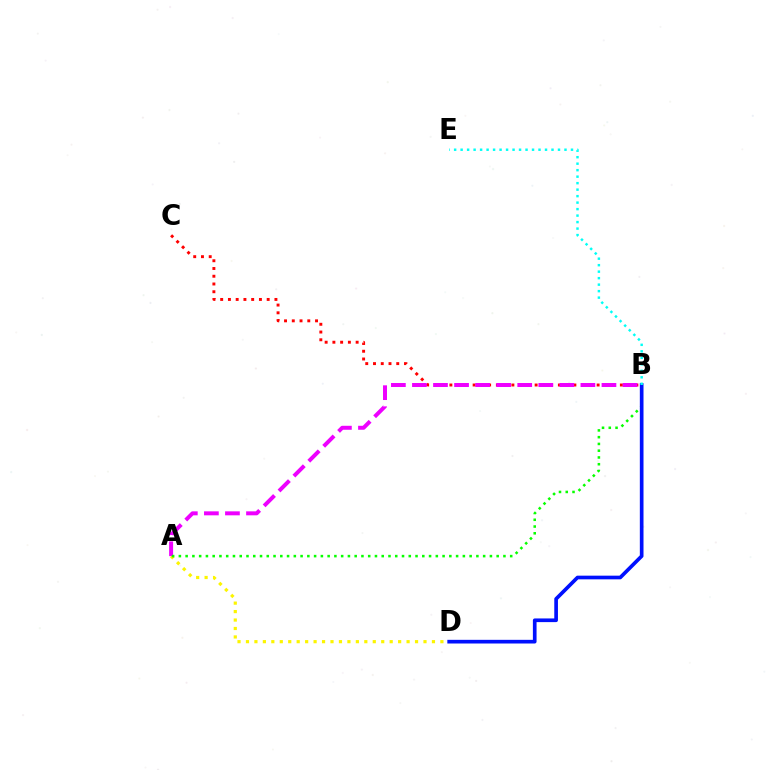{('A', 'D'): [{'color': '#fcf500', 'line_style': 'dotted', 'thickness': 2.3}], ('B', 'C'): [{'color': '#ff0000', 'line_style': 'dotted', 'thickness': 2.11}], ('A', 'B'): [{'color': '#ee00ff', 'line_style': 'dashed', 'thickness': 2.86}, {'color': '#08ff00', 'line_style': 'dotted', 'thickness': 1.84}], ('B', 'D'): [{'color': '#0010ff', 'line_style': 'solid', 'thickness': 2.64}], ('B', 'E'): [{'color': '#00fff6', 'line_style': 'dotted', 'thickness': 1.76}]}